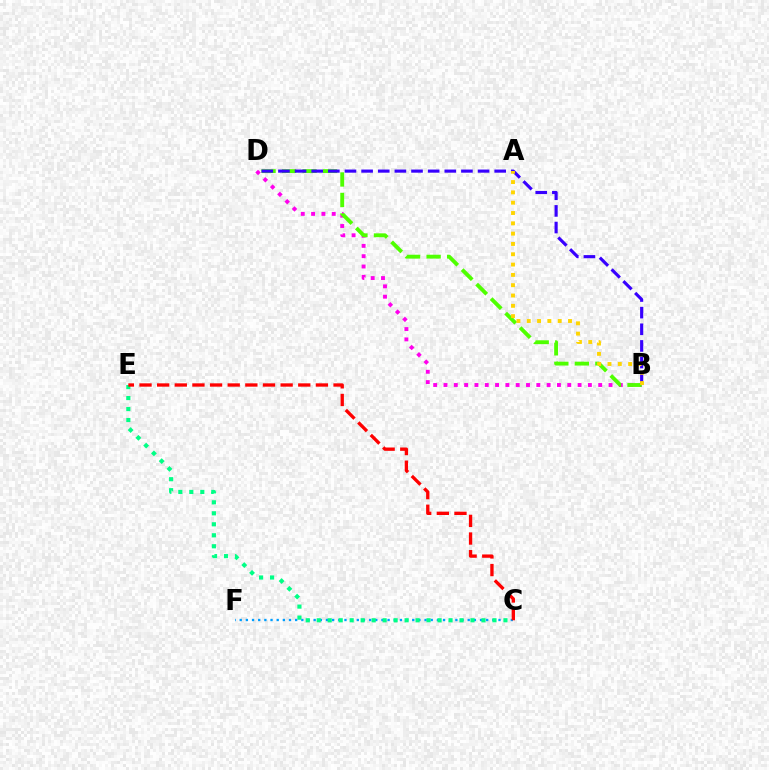{('C', 'F'): [{'color': '#009eff', 'line_style': 'dotted', 'thickness': 1.67}], ('C', 'E'): [{'color': '#00ff86', 'line_style': 'dotted', 'thickness': 2.98}, {'color': '#ff0000', 'line_style': 'dashed', 'thickness': 2.4}], ('B', 'D'): [{'color': '#ff00ed', 'line_style': 'dotted', 'thickness': 2.8}, {'color': '#4fff00', 'line_style': 'dashed', 'thickness': 2.79}, {'color': '#3700ff', 'line_style': 'dashed', 'thickness': 2.26}], ('A', 'B'): [{'color': '#ffd500', 'line_style': 'dotted', 'thickness': 2.8}]}